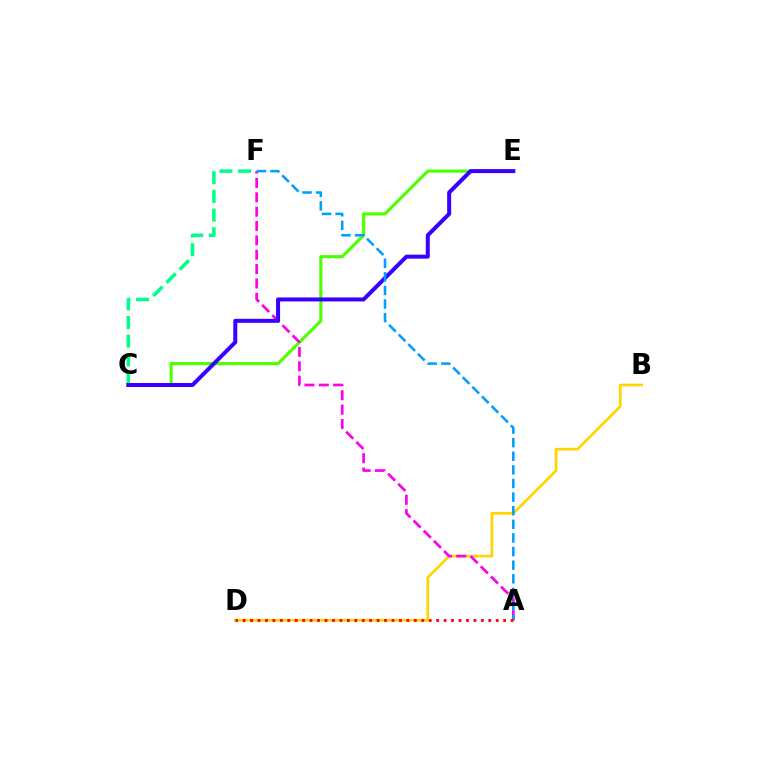{('C', 'E'): [{'color': '#4fff00', 'line_style': 'solid', 'thickness': 2.26}, {'color': '#3700ff', 'line_style': 'solid', 'thickness': 2.88}], ('C', 'F'): [{'color': '#00ff86', 'line_style': 'dashed', 'thickness': 2.53}], ('B', 'D'): [{'color': '#ffd500', 'line_style': 'solid', 'thickness': 1.91}], ('A', 'F'): [{'color': '#ff00ed', 'line_style': 'dashed', 'thickness': 1.95}, {'color': '#009eff', 'line_style': 'dashed', 'thickness': 1.85}], ('A', 'D'): [{'color': '#ff0000', 'line_style': 'dotted', 'thickness': 2.02}]}